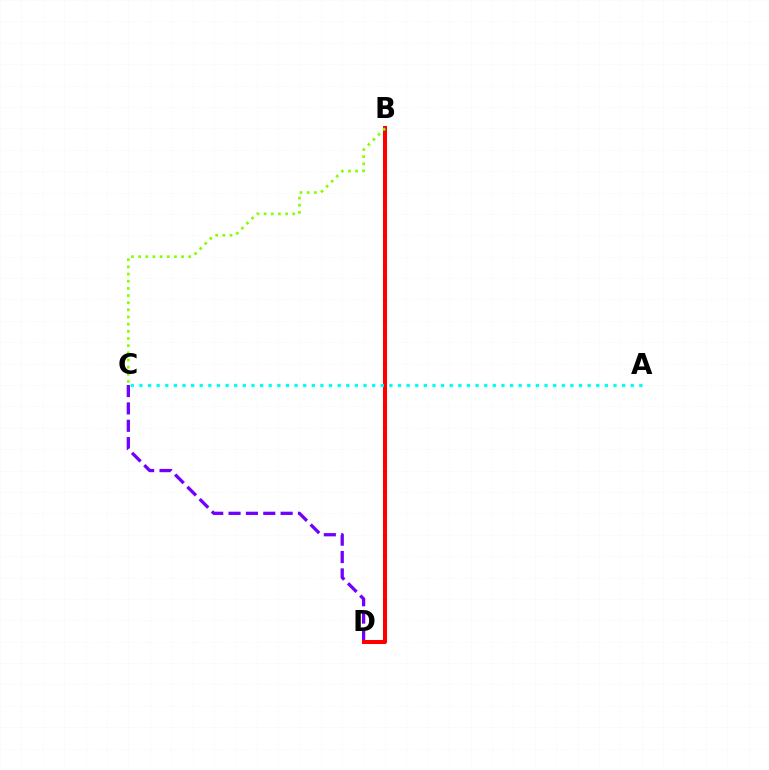{('C', 'D'): [{'color': '#7200ff', 'line_style': 'dashed', 'thickness': 2.36}], ('B', 'D'): [{'color': '#ff0000', 'line_style': 'solid', 'thickness': 2.9}], ('B', 'C'): [{'color': '#84ff00', 'line_style': 'dotted', 'thickness': 1.95}], ('A', 'C'): [{'color': '#00fff6', 'line_style': 'dotted', 'thickness': 2.34}]}